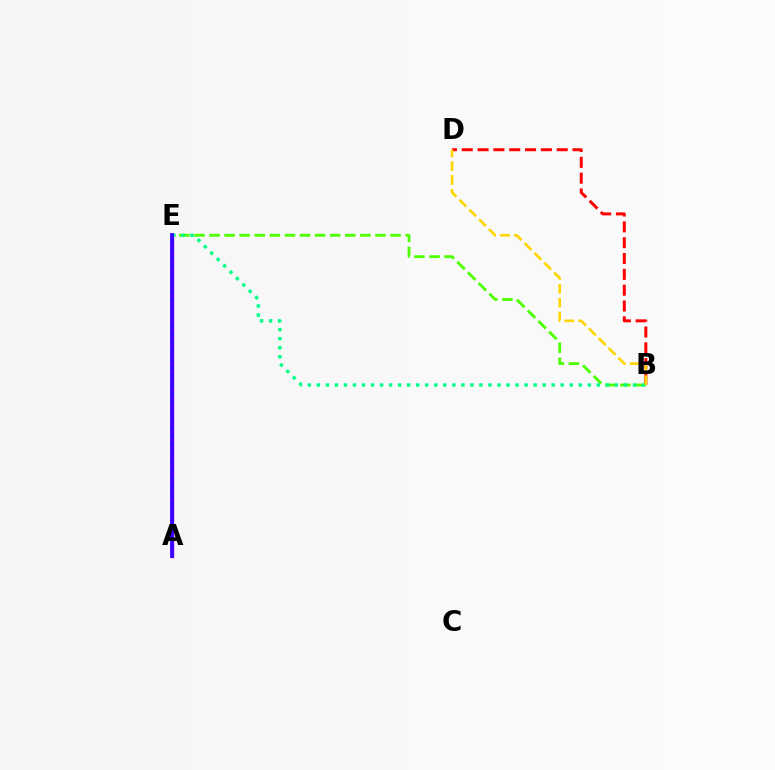{('B', 'D'): [{'color': '#ff0000', 'line_style': 'dashed', 'thickness': 2.15}, {'color': '#ffd500', 'line_style': 'dashed', 'thickness': 1.88}], ('B', 'E'): [{'color': '#4fff00', 'line_style': 'dashed', 'thickness': 2.05}, {'color': '#00ff86', 'line_style': 'dotted', 'thickness': 2.45}], ('A', 'E'): [{'color': '#ff00ed', 'line_style': 'solid', 'thickness': 2.48}, {'color': '#009eff', 'line_style': 'dotted', 'thickness': 2.31}, {'color': '#3700ff', 'line_style': 'solid', 'thickness': 2.72}]}